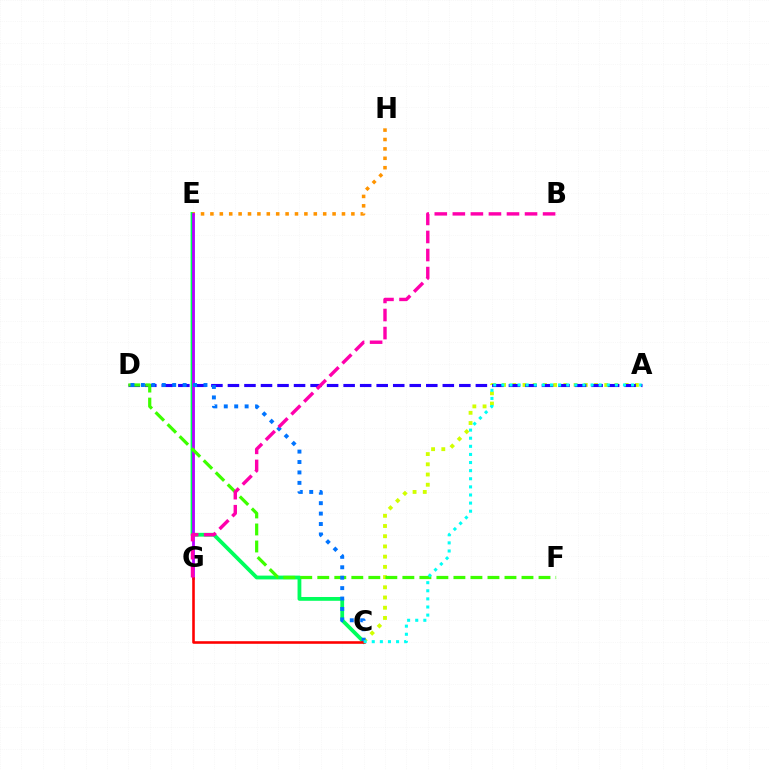{('C', 'E'): [{'color': '#00ff5c', 'line_style': 'solid', 'thickness': 2.74}], ('E', 'H'): [{'color': '#ff9400', 'line_style': 'dotted', 'thickness': 2.55}], ('A', 'C'): [{'color': '#d1ff00', 'line_style': 'dotted', 'thickness': 2.78}, {'color': '#00fff6', 'line_style': 'dotted', 'thickness': 2.2}], ('A', 'D'): [{'color': '#2500ff', 'line_style': 'dashed', 'thickness': 2.25}], ('E', 'G'): [{'color': '#b900ff', 'line_style': 'solid', 'thickness': 2.02}], ('D', 'F'): [{'color': '#3dff00', 'line_style': 'dashed', 'thickness': 2.31}], ('C', 'D'): [{'color': '#0074ff', 'line_style': 'dotted', 'thickness': 2.83}], ('C', 'G'): [{'color': '#ff0000', 'line_style': 'solid', 'thickness': 1.86}], ('B', 'G'): [{'color': '#ff00ac', 'line_style': 'dashed', 'thickness': 2.45}]}